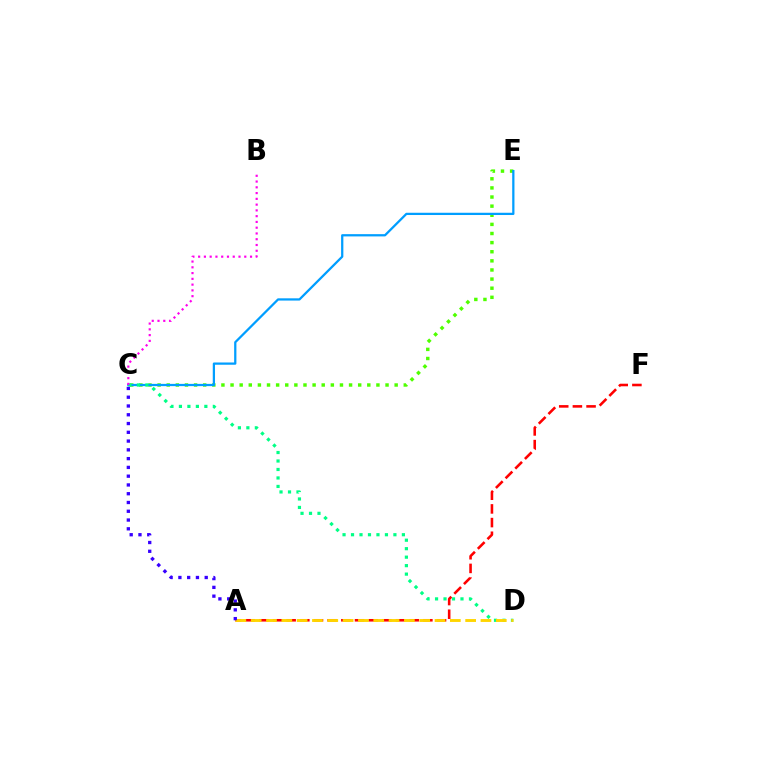{('C', 'E'): [{'color': '#4fff00', 'line_style': 'dotted', 'thickness': 2.48}, {'color': '#009eff', 'line_style': 'solid', 'thickness': 1.62}], ('A', 'F'): [{'color': '#ff0000', 'line_style': 'dashed', 'thickness': 1.86}], ('C', 'D'): [{'color': '#00ff86', 'line_style': 'dotted', 'thickness': 2.3}], ('B', 'C'): [{'color': '#ff00ed', 'line_style': 'dotted', 'thickness': 1.57}], ('A', 'D'): [{'color': '#ffd500', 'line_style': 'dashed', 'thickness': 2.08}], ('A', 'C'): [{'color': '#3700ff', 'line_style': 'dotted', 'thickness': 2.38}]}